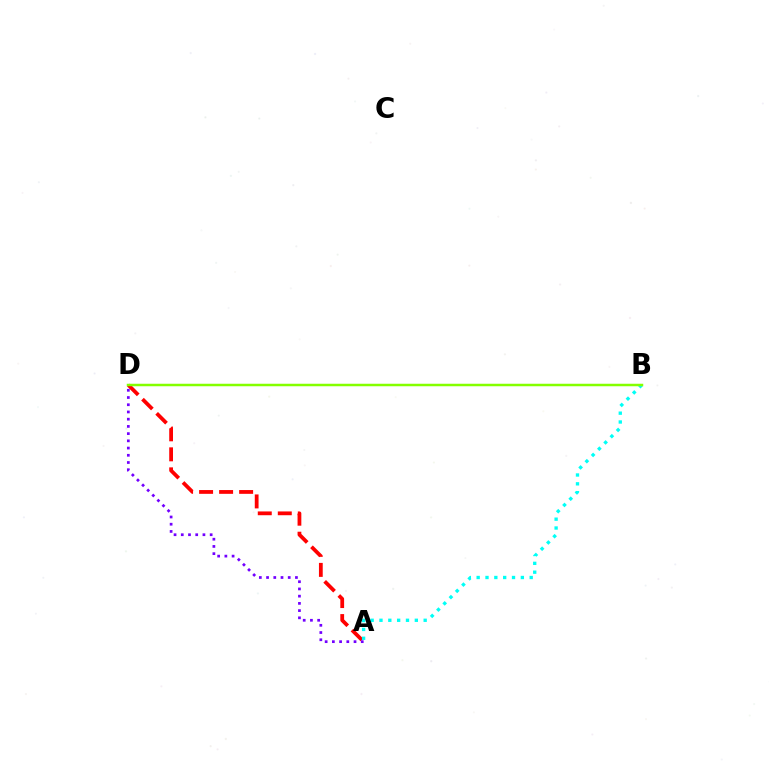{('A', 'D'): [{'color': '#ff0000', 'line_style': 'dashed', 'thickness': 2.72}, {'color': '#7200ff', 'line_style': 'dotted', 'thickness': 1.96}], ('A', 'B'): [{'color': '#00fff6', 'line_style': 'dotted', 'thickness': 2.4}], ('B', 'D'): [{'color': '#84ff00', 'line_style': 'solid', 'thickness': 1.79}]}